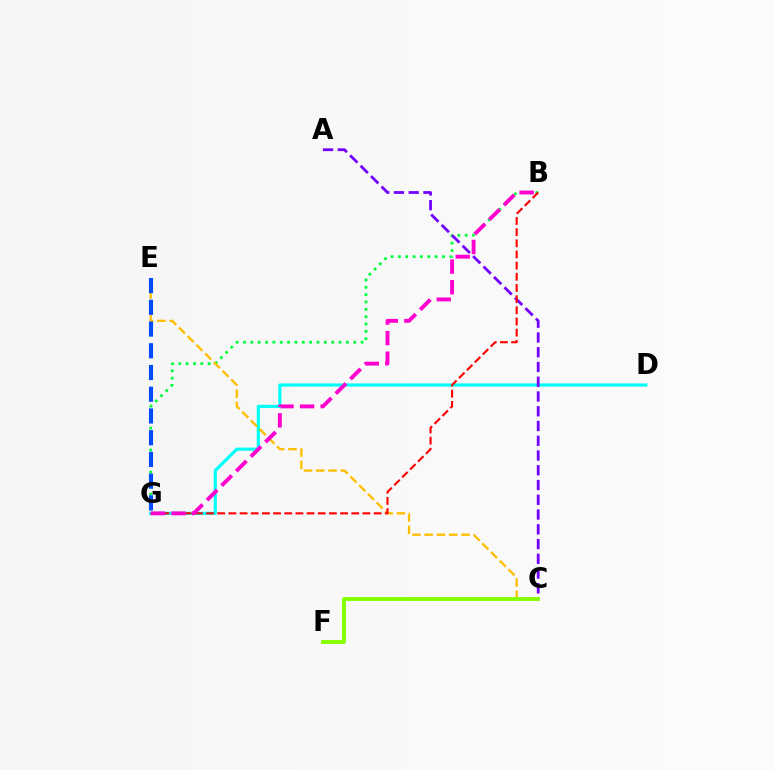{('B', 'G'): [{'color': '#00ff39', 'line_style': 'dotted', 'thickness': 2.0}, {'color': '#ff0000', 'line_style': 'dashed', 'thickness': 1.52}, {'color': '#ff00cf', 'line_style': 'dashed', 'thickness': 2.8}], ('D', 'G'): [{'color': '#00fff6', 'line_style': 'solid', 'thickness': 2.28}], ('A', 'C'): [{'color': '#7200ff', 'line_style': 'dashed', 'thickness': 2.0}], ('C', 'E'): [{'color': '#ffbd00', 'line_style': 'dashed', 'thickness': 1.67}], ('C', 'F'): [{'color': '#84ff00', 'line_style': 'solid', 'thickness': 2.77}], ('E', 'G'): [{'color': '#004bff', 'line_style': 'dashed', 'thickness': 2.95}]}